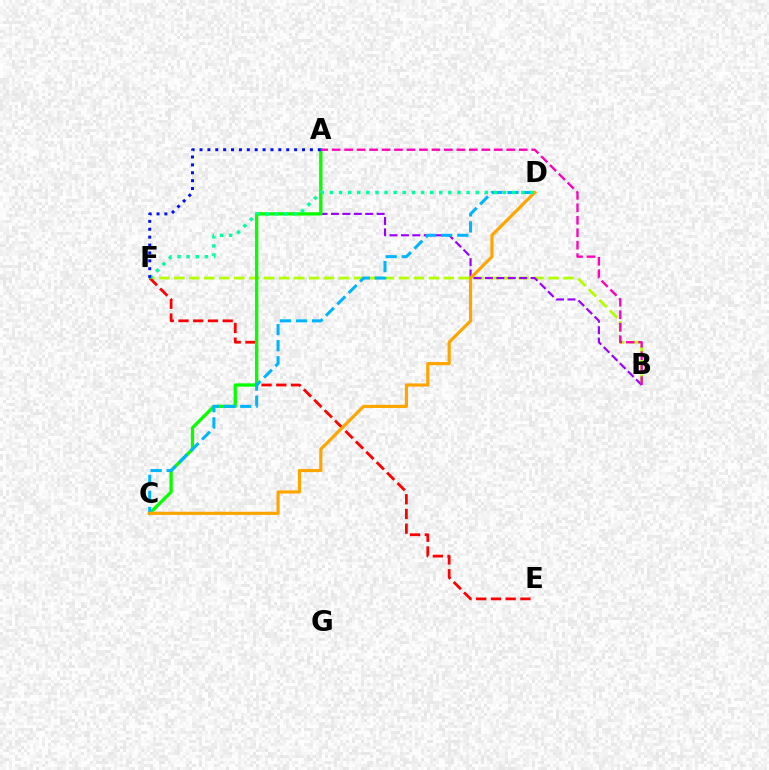{('B', 'F'): [{'color': '#b3ff00', 'line_style': 'dashed', 'thickness': 2.03}], ('E', 'F'): [{'color': '#ff0000', 'line_style': 'dashed', 'thickness': 2.0}], ('A', 'B'): [{'color': '#9b00ff', 'line_style': 'dashed', 'thickness': 1.55}, {'color': '#ff00bd', 'line_style': 'dashed', 'thickness': 1.69}], ('A', 'C'): [{'color': '#08ff00', 'line_style': 'solid', 'thickness': 2.37}], ('C', 'D'): [{'color': '#00b5ff', 'line_style': 'dashed', 'thickness': 2.19}, {'color': '#ffa500', 'line_style': 'solid', 'thickness': 2.27}], ('D', 'F'): [{'color': '#00ff9d', 'line_style': 'dotted', 'thickness': 2.48}], ('A', 'F'): [{'color': '#0010ff', 'line_style': 'dotted', 'thickness': 2.14}]}